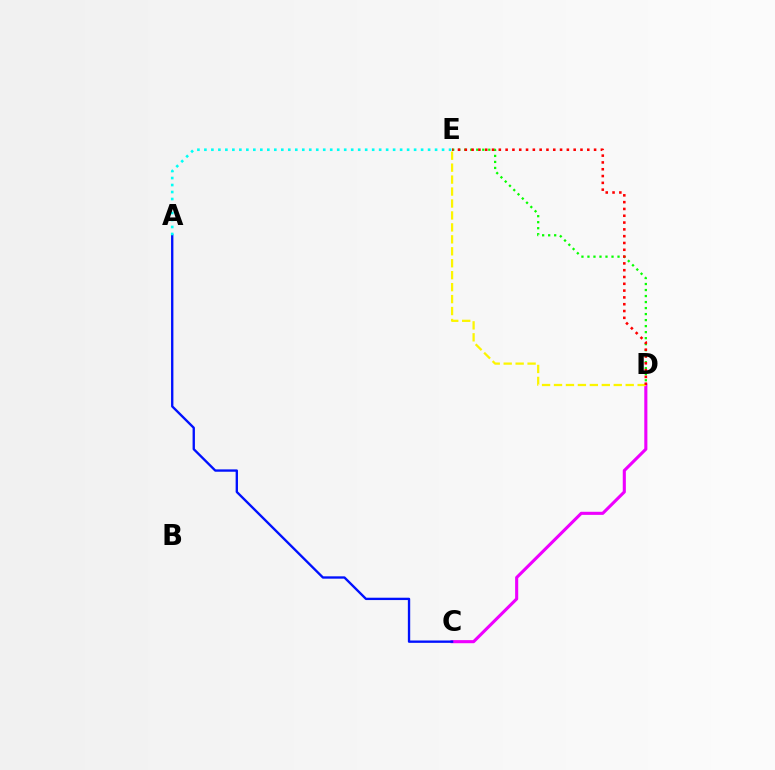{('C', 'D'): [{'color': '#ee00ff', 'line_style': 'solid', 'thickness': 2.23}], ('D', 'E'): [{'color': '#08ff00', 'line_style': 'dotted', 'thickness': 1.63}, {'color': '#fcf500', 'line_style': 'dashed', 'thickness': 1.62}, {'color': '#ff0000', 'line_style': 'dotted', 'thickness': 1.85}], ('A', 'C'): [{'color': '#0010ff', 'line_style': 'solid', 'thickness': 1.69}], ('A', 'E'): [{'color': '#00fff6', 'line_style': 'dotted', 'thickness': 1.9}]}